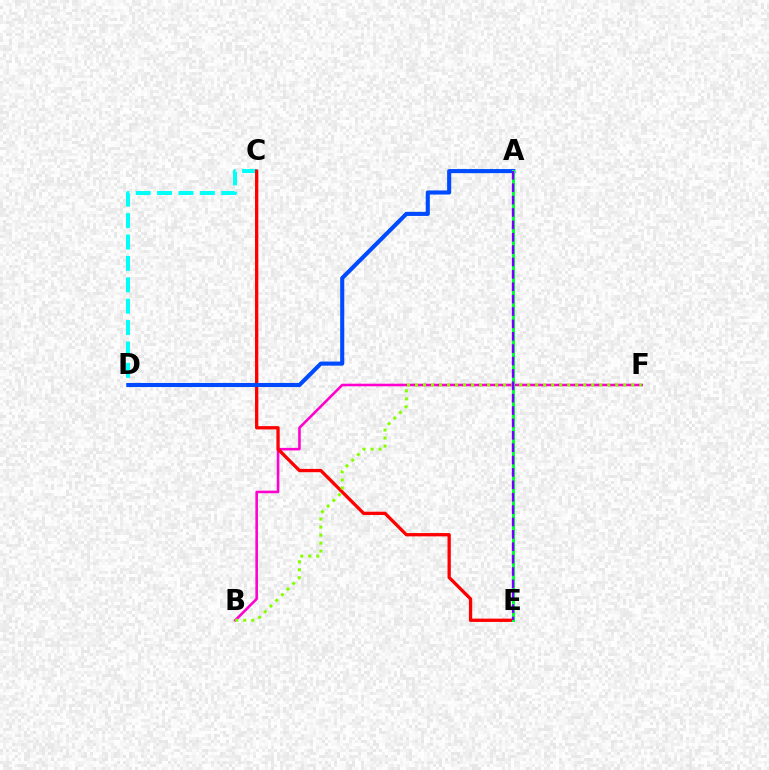{('C', 'D'): [{'color': '#00fff6', 'line_style': 'dashed', 'thickness': 2.91}], ('A', 'E'): [{'color': '#ffbd00', 'line_style': 'dashed', 'thickness': 2.08}, {'color': '#00ff39', 'line_style': 'solid', 'thickness': 2.13}, {'color': '#7200ff', 'line_style': 'dashed', 'thickness': 1.68}], ('B', 'F'): [{'color': '#ff00cf', 'line_style': 'solid', 'thickness': 1.86}, {'color': '#84ff00', 'line_style': 'dotted', 'thickness': 2.18}], ('C', 'E'): [{'color': '#ff0000', 'line_style': 'solid', 'thickness': 2.37}], ('A', 'D'): [{'color': '#004bff', 'line_style': 'solid', 'thickness': 2.95}]}